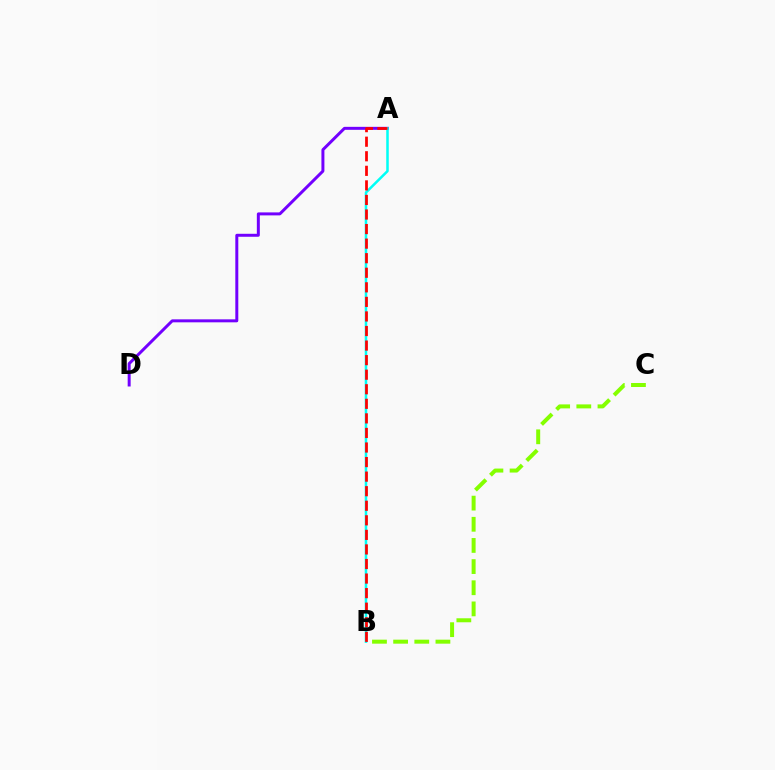{('A', 'D'): [{'color': '#7200ff', 'line_style': 'solid', 'thickness': 2.15}], ('B', 'C'): [{'color': '#84ff00', 'line_style': 'dashed', 'thickness': 2.87}], ('A', 'B'): [{'color': '#00fff6', 'line_style': 'solid', 'thickness': 1.82}, {'color': '#ff0000', 'line_style': 'dashed', 'thickness': 1.98}]}